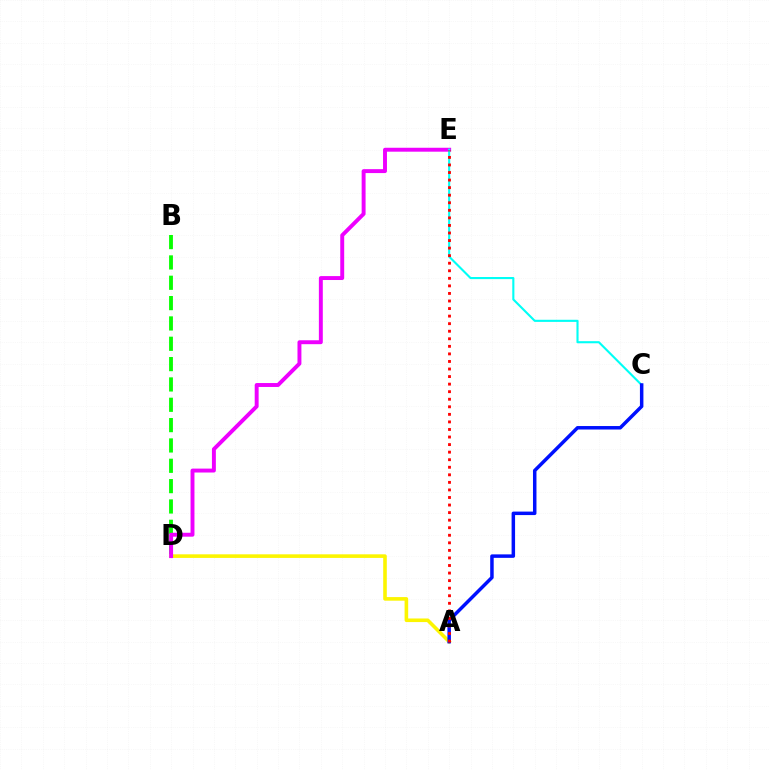{('B', 'D'): [{'color': '#08ff00', 'line_style': 'dashed', 'thickness': 2.76}], ('A', 'D'): [{'color': '#fcf500', 'line_style': 'solid', 'thickness': 2.59}], ('D', 'E'): [{'color': '#ee00ff', 'line_style': 'solid', 'thickness': 2.83}], ('C', 'E'): [{'color': '#00fff6', 'line_style': 'solid', 'thickness': 1.52}], ('A', 'C'): [{'color': '#0010ff', 'line_style': 'solid', 'thickness': 2.51}], ('A', 'E'): [{'color': '#ff0000', 'line_style': 'dotted', 'thickness': 2.05}]}